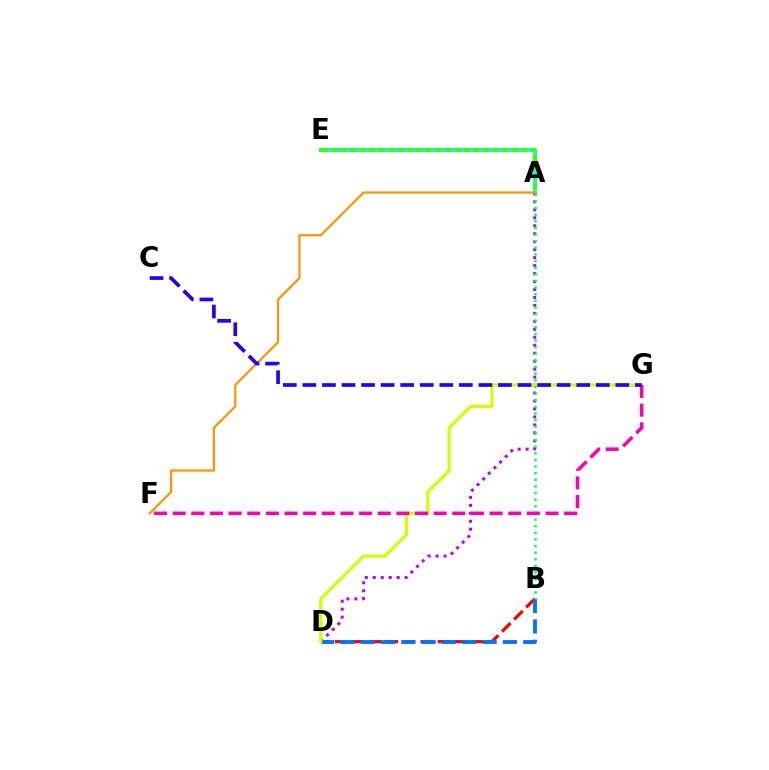{('B', 'D'): [{'color': '#ff0000', 'line_style': 'dashed', 'thickness': 2.33}, {'color': '#0074ff', 'line_style': 'dashed', 'thickness': 2.76}], ('A', 'E'): [{'color': '#3dff00', 'line_style': 'solid', 'thickness': 2.94}, {'color': '#00fff6', 'line_style': 'dotted', 'thickness': 2.58}], ('A', 'D'): [{'color': '#b900ff', 'line_style': 'dotted', 'thickness': 2.16}], ('D', 'G'): [{'color': '#d1ff00', 'line_style': 'solid', 'thickness': 2.29}], ('A', 'B'): [{'color': '#00ff5c', 'line_style': 'dotted', 'thickness': 1.8}], ('F', 'G'): [{'color': '#ff00ac', 'line_style': 'dashed', 'thickness': 2.53}], ('A', 'F'): [{'color': '#ff9400', 'line_style': 'solid', 'thickness': 1.59}], ('C', 'G'): [{'color': '#2500ff', 'line_style': 'dashed', 'thickness': 2.66}]}